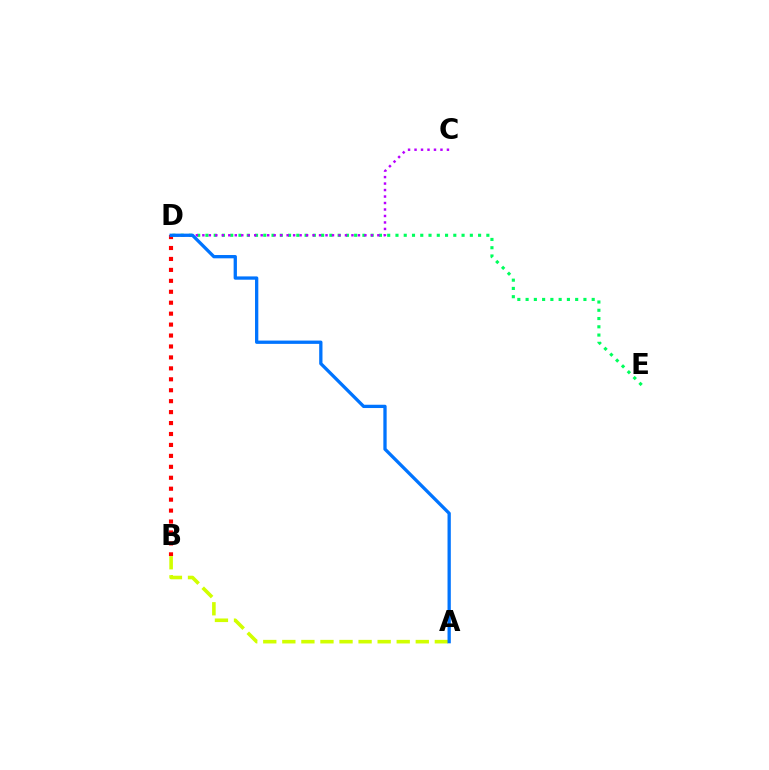{('B', 'D'): [{'color': '#ff0000', 'line_style': 'dotted', 'thickness': 2.97}], ('D', 'E'): [{'color': '#00ff5c', 'line_style': 'dotted', 'thickness': 2.24}], ('A', 'B'): [{'color': '#d1ff00', 'line_style': 'dashed', 'thickness': 2.59}], ('C', 'D'): [{'color': '#b900ff', 'line_style': 'dotted', 'thickness': 1.76}], ('A', 'D'): [{'color': '#0074ff', 'line_style': 'solid', 'thickness': 2.37}]}